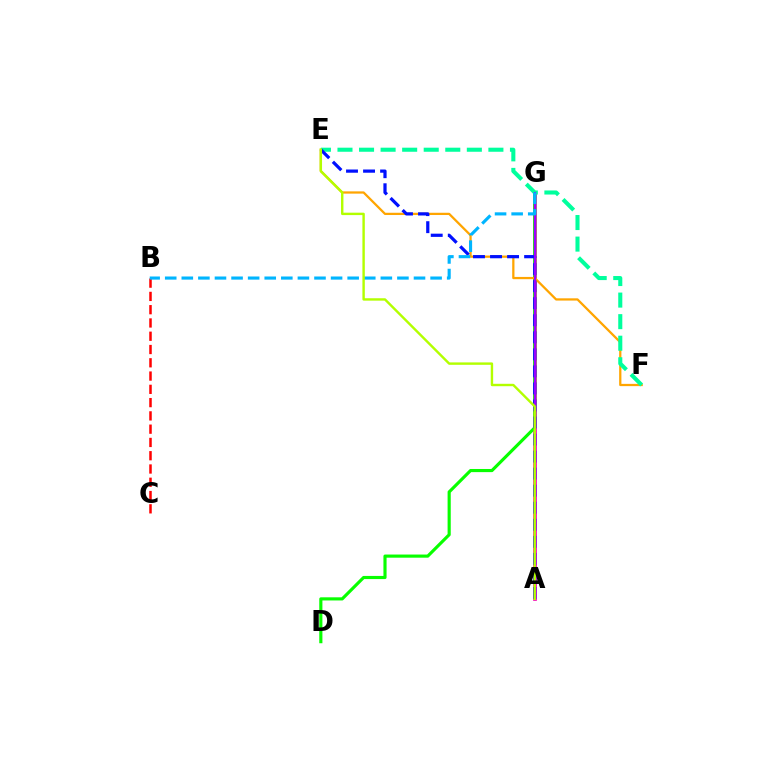{('A', 'G'): [{'color': '#ff00bd', 'line_style': 'solid', 'thickness': 2.67}, {'color': '#9b00ff', 'line_style': 'solid', 'thickness': 1.57}], ('D', 'G'): [{'color': '#08ff00', 'line_style': 'solid', 'thickness': 2.26}], ('E', 'F'): [{'color': '#ffa500', 'line_style': 'solid', 'thickness': 1.63}, {'color': '#00ff9d', 'line_style': 'dashed', 'thickness': 2.93}], ('B', 'C'): [{'color': '#ff0000', 'line_style': 'dashed', 'thickness': 1.8}], ('A', 'E'): [{'color': '#0010ff', 'line_style': 'dashed', 'thickness': 2.32}, {'color': '#b3ff00', 'line_style': 'solid', 'thickness': 1.73}], ('B', 'G'): [{'color': '#00b5ff', 'line_style': 'dashed', 'thickness': 2.25}]}